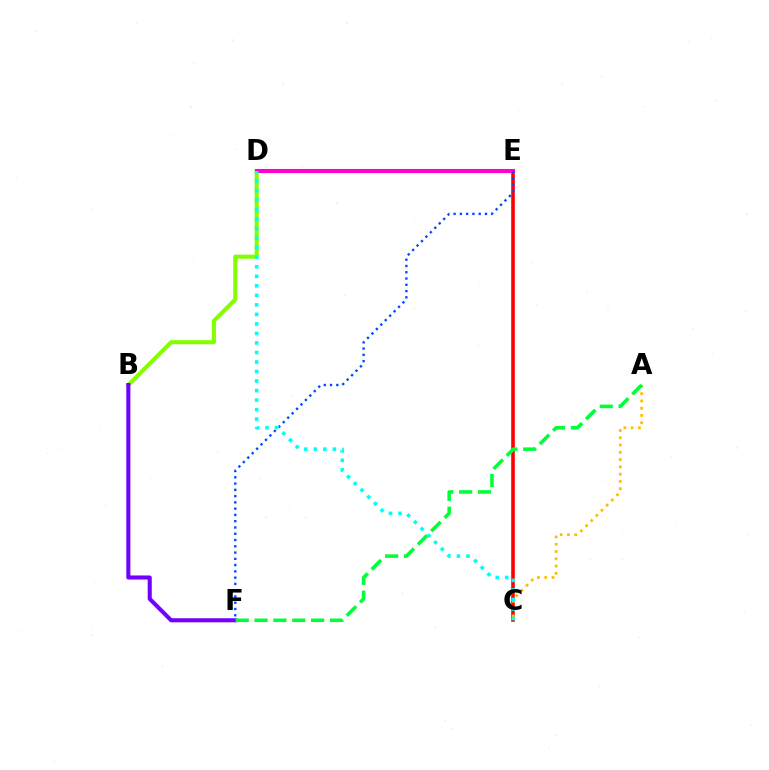{('B', 'D'): [{'color': '#84ff00', 'line_style': 'solid', 'thickness': 2.95}], ('C', 'E'): [{'color': '#ff0000', 'line_style': 'solid', 'thickness': 2.59}], ('A', 'C'): [{'color': '#ffbd00', 'line_style': 'dotted', 'thickness': 1.98}], ('B', 'F'): [{'color': '#7200ff', 'line_style': 'solid', 'thickness': 2.94}], ('D', 'E'): [{'color': '#ff00cf', 'line_style': 'solid', 'thickness': 2.95}], ('A', 'F'): [{'color': '#00ff39', 'line_style': 'dashed', 'thickness': 2.56}], ('E', 'F'): [{'color': '#004bff', 'line_style': 'dotted', 'thickness': 1.7}], ('C', 'D'): [{'color': '#00fff6', 'line_style': 'dotted', 'thickness': 2.59}]}